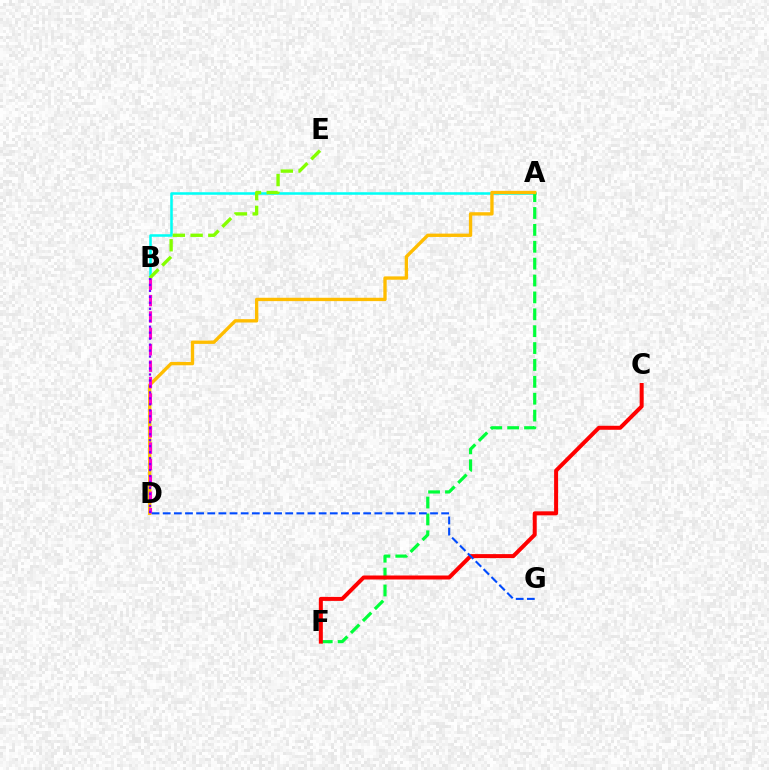{('A', 'B'): [{'color': '#00fff6', 'line_style': 'solid', 'thickness': 1.83}], ('A', 'F'): [{'color': '#00ff39', 'line_style': 'dashed', 'thickness': 2.29}], ('A', 'D'): [{'color': '#ffbd00', 'line_style': 'solid', 'thickness': 2.41}], ('C', 'F'): [{'color': '#ff0000', 'line_style': 'solid', 'thickness': 2.88}], ('B', 'E'): [{'color': '#84ff00', 'line_style': 'dashed', 'thickness': 2.41}], ('B', 'D'): [{'color': '#ff00cf', 'line_style': 'dashed', 'thickness': 2.23}, {'color': '#7200ff', 'line_style': 'dotted', 'thickness': 1.62}], ('D', 'G'): [{'color': '#004bff', 'line_style': 'dashed', 'thickness': 1.51}]}